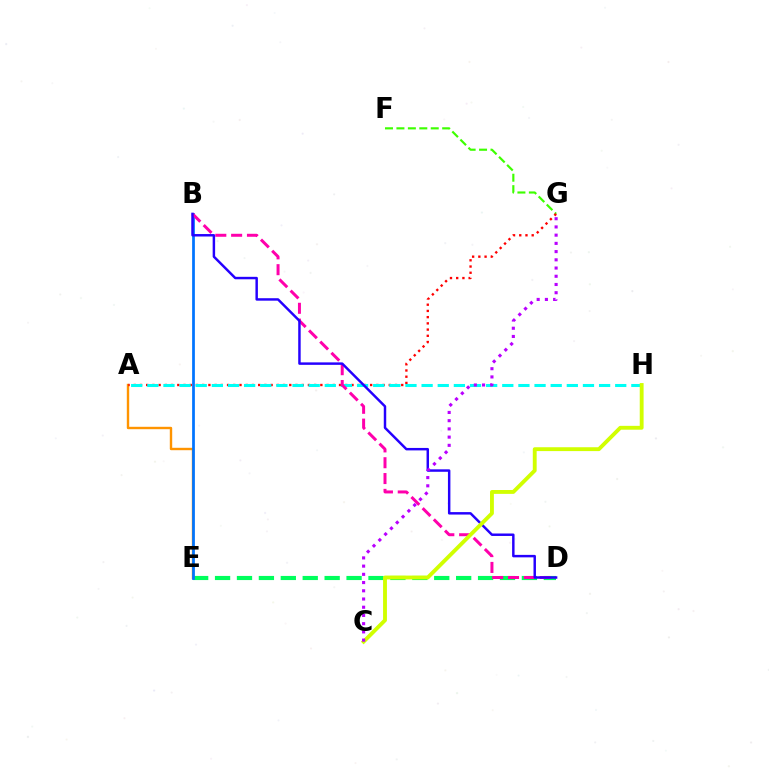{('D', 'E'): [{'color': '#00ff5c', 'line_style': 'dashed', 'thickness': 2.98}], ('F', 'G'): [{'color': '#3dff00', 'line_style': 'dashed', 'thickness': 1.55}], ('A', 'E'): [{'color': '#ff9400', 'line_style': 'solid', 'thickness': 1.73}], ('B', 'E'): [{'color': '#0074ff', 'line_style': 'solid', 'thickness': 1.97}], ('A', 'G'): [{'color': '#ff0000', 'line_style': 'dotted', 'thickness': 1.69}], ('A', 'H'): [{'color': '#00fff6', 'line_style': 'dashed', 'thickness': 2.19}], ('B', 'D'): [{'color': '#ff00ac', 'line_style': 'dashed', 'thickness': 2.15}, {'color': '#2500ff', 'line_style': 'solid', 'thickness': 1.77}], ('C', 'H'): [{'color': '#d1ff00', 'line_style': 'solid', 'thickness': 2.78}], ('C', 'G'): [{'color': '#b900ff', 'line_style': 'dotted', 'thickness': 2.23}]}